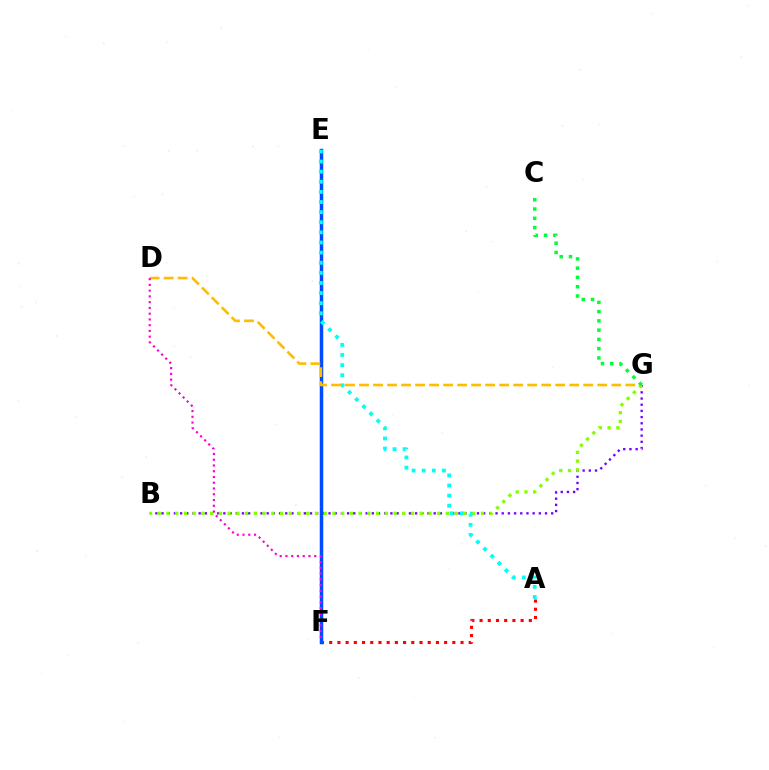{('B', 'G'): [{'color': '#7200ff', 'line_style': 'dotted', 'thickness': 1.68}, {'color': '#84ff00', 'line_style': 'dotted', 'thickness': 2.37}], ('A', 'F'): [{'color': '#ff0000', 'line_style': 'dotted', 'thickness': 2.23}], ('E', 'F'): [{'color': '#004bff', 'line_style': 'solid', 'thickness': 2.52}], ('A', 'E'): [{'color': '#00fff6', 'line_style': 'dotted', 'thickness': 2.75}], ('D', 'G'): [{'color': '#ffbd00', 'line_style': 'dashed', 'thickness': 1.9}], ('D', 'F'): [{'color': '#ff00cf', 'line_style': 'dotted', 'thickness': 1.56}], ('C', 'G'): [{'color': '#00ff39', 'line_style': 'dotted', 'thickness': 2.52}]}